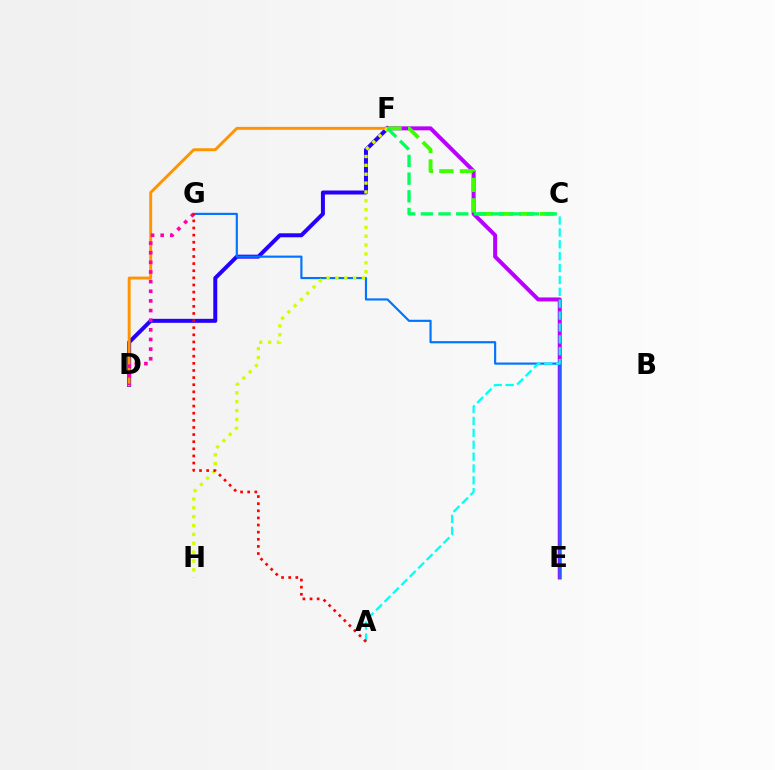{('D', 'F'): [{'color': '#2500ff', 'line_style': 'solid', 'thickness': 2.87}, {'color': '#ff9400', 'line_style': 'solid', 'thickness': 2.1}], ('E', 'F'): [{'color': '#b900ff', 'line_style': 'solid', 'thickness': 2.87}], ('C', 'F'): [{'color': '#3dff00', 'line_style': 'dashed', 'thickness': 2.78}, {'color': '#00ff5c', 'line_style': 'dashed', 'thickness': 2.4}], ('E', 'G'): [{'color': '#0074ff', 'line_style': 'solid', 'thickness': 1.56}], ('A', 'C'): [{'color': '#00fff6', 'line_style': 'dashed', 'thickness': 1.61}], ('D', 'G'): [{'color': '#ff00ac', 'line_style': 'dotted', 'thickness': 2.62}], ('F', 'H'): [{'color': '#d1ff00', 'line_style': 'dotted', 'thickness': 2.41}], ('A', 'G'): [{'color': '#ff0000', 'line_style': 'dotted', 'thickness': 1.94}]}